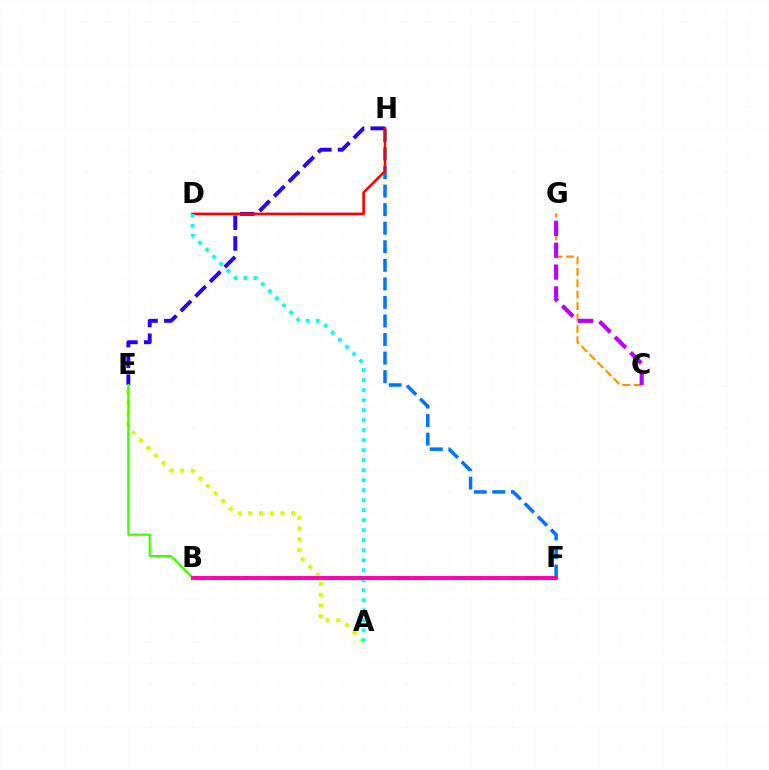{('B', 'F'): [{'color': '#00ff5c', 'line_style': 'dashed', 'thickness': 2.5}, {'color': '#ff00ac', 'line_style': 'solid', 'thickness': 2.82}], ('C', 'G'): [{'color': '#ff9400', 'line_style': 'dashed', 'thickness': 1.55}, {'color': '#b900ff', 'line_style': 'dashed', 'thickness': 2.97}], ('F', 'H'): [{'color': '#0074ff', 'line_style': 'dashed', 'thickness': 2.52}], ('A', 'E'): [{'color': '#d1ff00', 'line_style': 'dotted', 'thickness': 2.92}], ('E', 'H'): [{'color': '#2500ff', 'line_style': 'dashed', 'thickness': 2.82}], ('B', 'E'): [{'color': '#3dff00', 'line_style': 'solid', 'thickness': 1.6}], ('D', 'H'): [{'color': '#ff0000', 'line_style': 'solid', 'thickness': 1.87}], ('A', 'D'): [{'color': '#00fff6', 'line_style': 'dotted', 'thickness': 2.72}]}